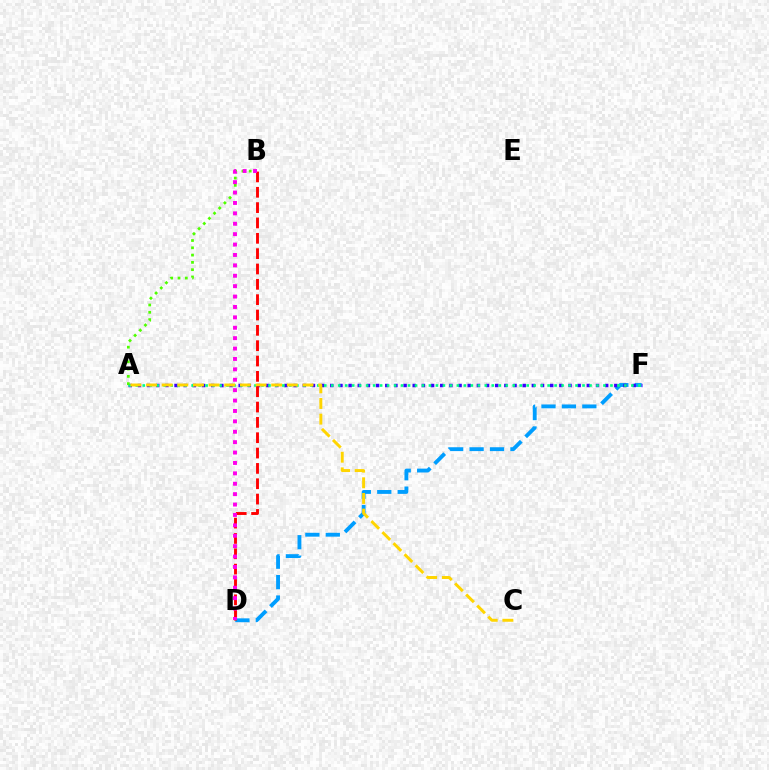{('D', 'F'): [{'color': '#009eff', 'line_style': 'dashed', 'thickness': 2.78}], ('A', 'F'): [{'color': '#3700ff', 'line_style': 'dotted', 'thickness': 2.49}, {'color': '#00ff86', 'line_style': 'dotted', 'thickness': 1.9}], ('A', 'B'): [{'color': '#4fff00', 'line_style': 'dotted', 'thickness': 1.98}], ('A', 'C'): [{'color': '#ffd500', 'line_style': 'dashed', 'thickness': 2.13}], ('B', 'D'): [{'color': '#ff0000', 'line_style': 'dashed', 'thickness': 2.08}, {'color': '#ff00ed', 'line_style': 'dotted', 'thickness': 2.83}]}